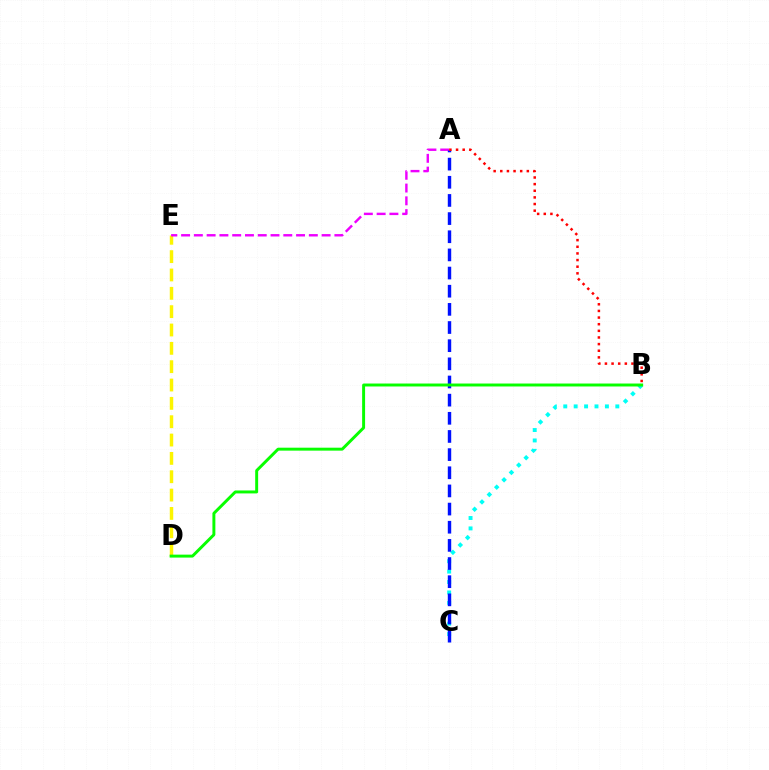{('B', 'C'): [{'color': '#00fff6', 'line_style': 'dotted', 'thickness': 2.83}], ('D', 'E'): [{'color': '#fcf500', 'line_style': 'dashed', 'thickness': 2.49}], ('A', 'E'): [{'color': '#ee00ff', 'line_style': 'dashed', 'thickness': 1.74}], ('A', 'C'): [{'color': '#0010ff', 'line_style': 'dashed', 'thickness': 2.47}], ('A', 'B'): [{'color': '#ff0000', 'line_style': 'dotted', 'thickness': 1.8}], ('B', 'D'): [{'color': '#08ff00', 'line_style': 'solid', 'thickness': 2.12}]}